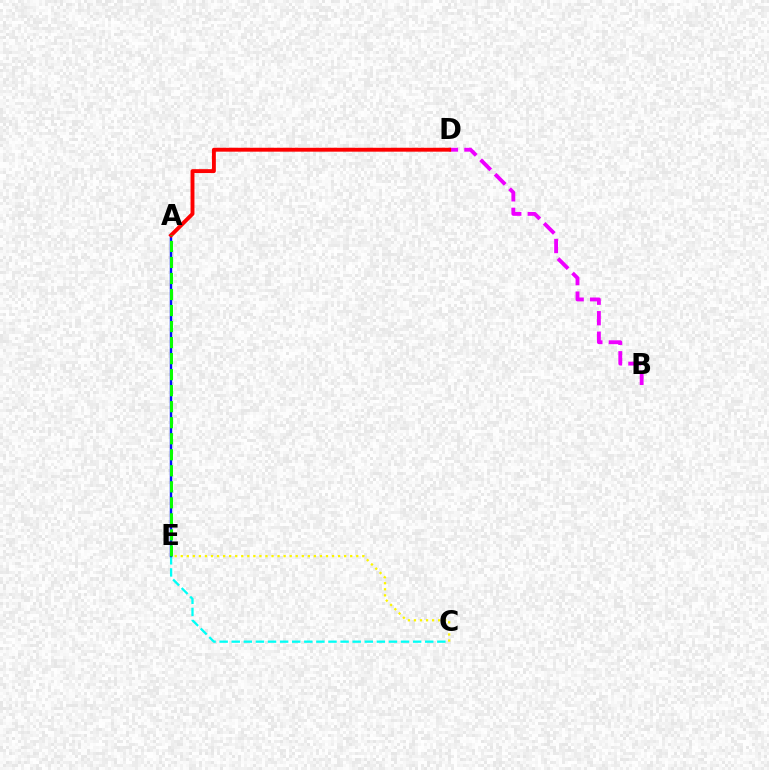{('B', 'D'): [{'color': '#ee00ff', 'line_style': 'dashed', 'thickness': 2.78}], ('C', 'E'): [{'color': '#00fff6', 'line_style': 'dashed', 'thickness': 1.64}, {'color': '#fcf500', 'line_style': 'dotted', 'thickness': 1.64}], ('A', 'E'): [{'color': '#0010ff', 'line_style': 'solid', 'thickness': 1.76}, {'color': '#08ff00', 'line_style': 'dashed', 'thickness': 2.18}], ('A', 'D'): [{'color': '#ff0000', 'line_style': 'solid', 'thickness': 2.81}]}